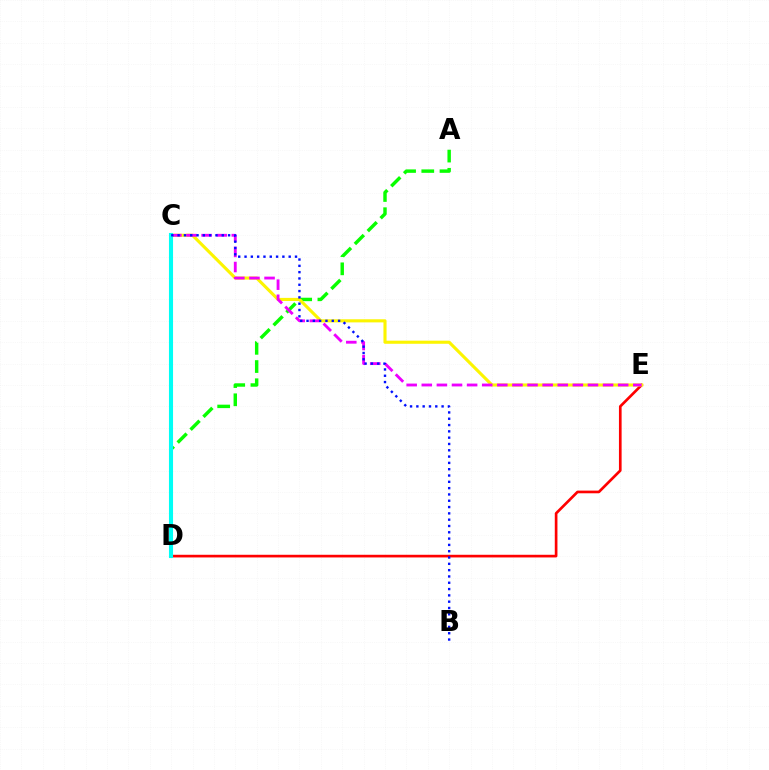{('D', 'E'): [{'color': '#ff0000', 'line_style': 'solid', 'thickness': 1.92}], ('A', 'D'): [{'color': '#08ff00', 'line_style': 'dashed', 'thickness': 2.47}], ('C', 'E'): [{'color': '#fcf500', 'line_style': 'solid', 'thickness': 2.24}, {'color': '#ee00ff', 'line_style': 'dashed', 'thickness': 2.05}], ('C', 'D'): [{'color': '#00fff6', 'line_style': 'solid', 'thickness': 2.94}], ('B', 'C'): [{'color': '#0010ff', 'line_style': 'dotted', 'thickness': 1.71}]}